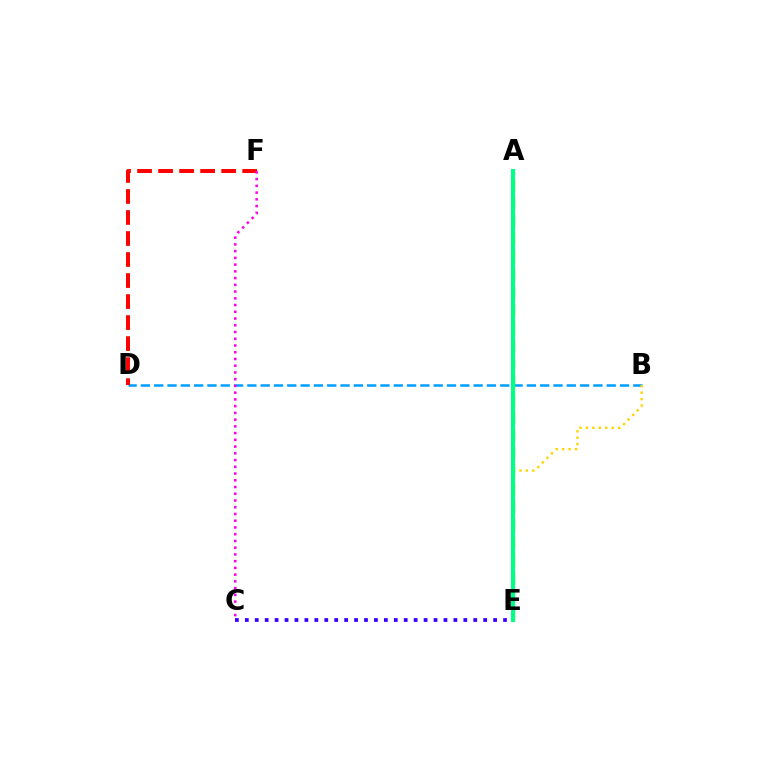{('B', 'D'): [{'color': '#009eff', 'line_style': 'dashed', 'thickness': 1.81}], ('A', 'E'): [{'color': '#4fff00', 'line_style': 'dashed', 'thickness': 2.43}, {'color': '#00ff86', 'line_style': 'solid', 'thickness': 2.93}], ('D', 'F'): [{'color': '#ff0000', 'line_style': 'dashed', 'thickness': 2.86}], ('B', 'E'): [{'color': '#ffd500', 'line_style': 'dotted', 'thickness': 1.75}], ('C', 'E'): [{'color': '#3700ff', 'line_style': 'dotted', 'thickness': 2.7}], ('C', 'F'): [{'color': '#ff00ed', 'line_style': 'dotted', 'thickness': 1.83}]}